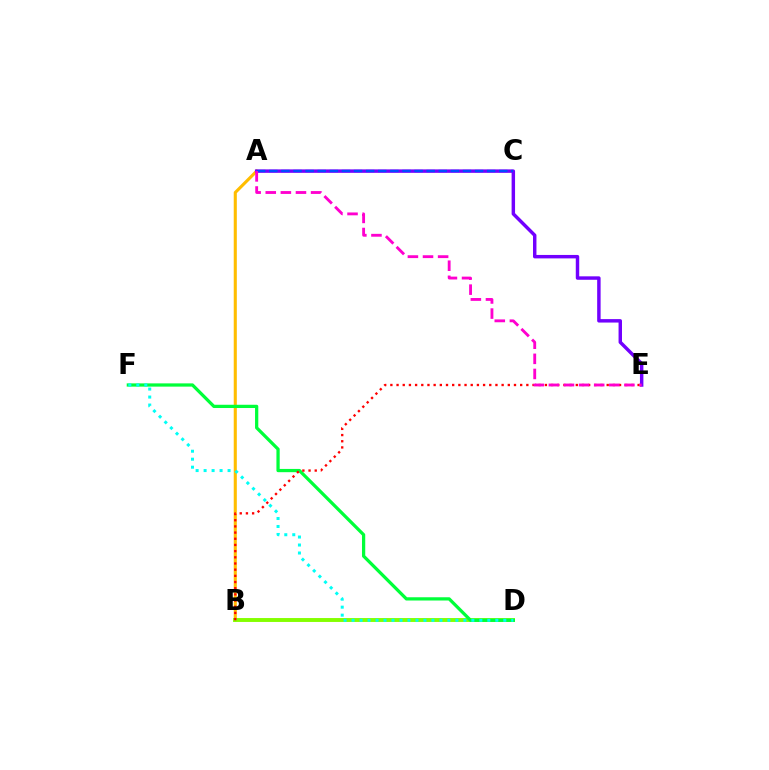{('A', 'B'): [{'color': '#ffbd00', 'line_style': 'solid', 'thickness': 2.22}], ('B', 'D'): [{'color': '#84ff00', 'line_style': 'solid', 'thickness': 2.82}], ('A', 'E'): [{'color': '#7200ff', 'line_style': 'solid', 'thickness': 2.48}, {'color': '#ff00cf', 'line_style': 'dashed', 'thickness': 2.05}], ('A', 'C'): [{'color': '#004bff', 'line_style': 'dashed', 'thickness': 1.64}], ('D', 'F'): [{'color': '#00ff39', 'line_style': 'solid', 'thickness': 2.34}, {'color': '#00fff6', 'line_style': 'dotted', 'thickness': 2.17}], ('B', 'E'): [{'color': '#ff0000', 'line_style': 'dotted', 'thickness': 1.68}]}